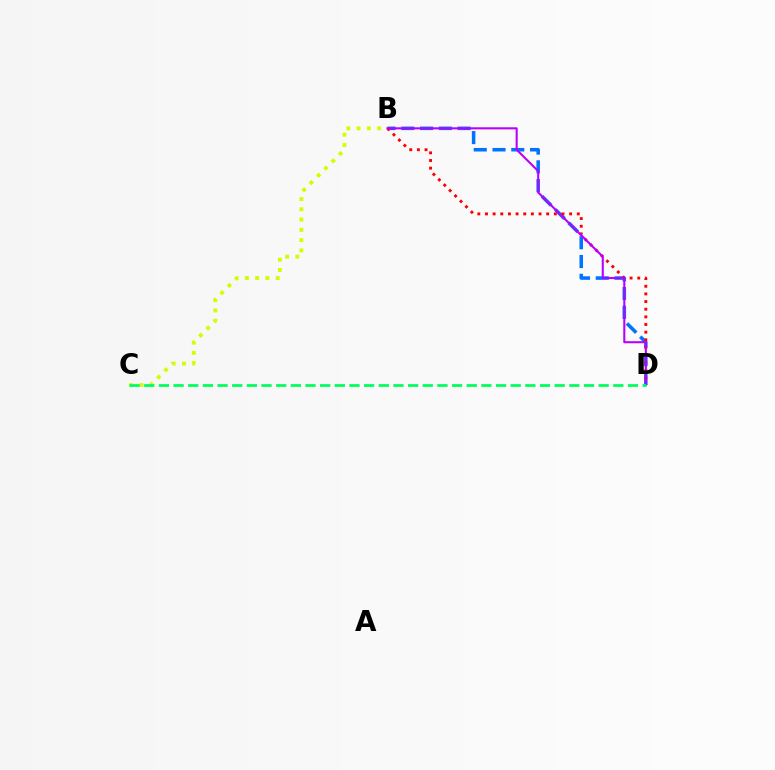{('B', 'D'): [{'color': '#0074ff', 'line_style': 'dashed', 'thickness': 2.55}, {'color': '#ff0000', 'line_style': 'dotted', 'thickness': 2.08}, {'color': '#b900ff', 'line_style': 'solid', 'thickness': 1.51}], ('B', 'C'): [{'color': '#d1ff00', 'line_style': 'dotted', 'thickness': 2.79}], ('C', 'D'): [{'color': '#00ff5c', 'line_style': 'dashed', 'thickness': 1.99}]}